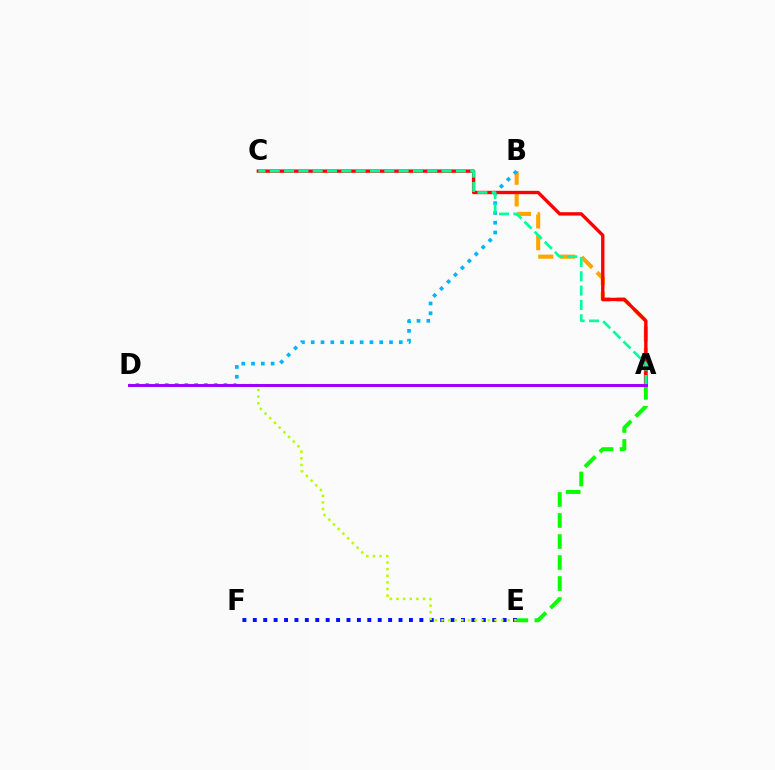{('E', 'F'): [{'color': '#0010ff', 'line_style': 'dotted', 'thickness': 2.83}], ('A', 'E'): [{'color': '#08ff00', 'line_style': 'dashed', 'thickness': 2.85}], ('D', 'E'): [{'color': '#b3ff00', 'line_style': 'dotted', 'thickness': 1.8}], ('A', 'B'): [{'color': '#ffa500', 'line_style': 'dashed', 'thickness': 2.95}], ('A', 'D'): [{'color': '#ff00bd', 'line_style': 'solid', 'thickness': 2.08}, {'color': '#9b00ff', 'line_style': 'solid', 'thickness': 2.01}], ('B', 'D'): [{'color': '#00b5ff', 'line_style': 'dotted', 'thickness': 2.66}], ('A', 'C'): [{'color': '#ff0000', 'line_style': 'solid', 'thickness': 2.42}, {'color': '#00ff9d', 'line_style': 'dashed', 'thickness': 1.94}]}